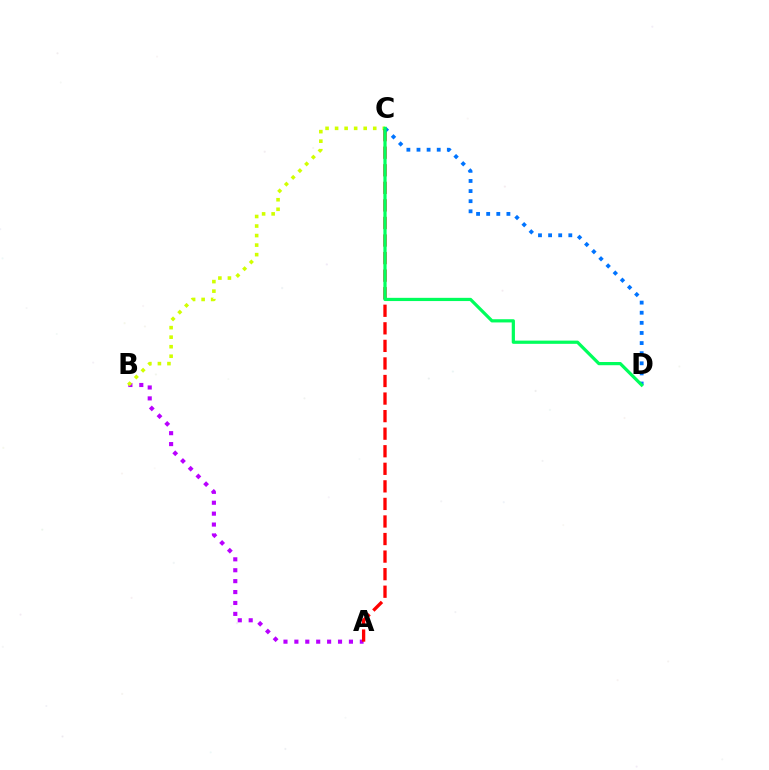{('A', 'B'): [{'color': '#b900ff', 'line_style': 'dotted', 'thickness': 2.96}], ('B', 'C'): [{'color': '#d1ff00', 'line_style': 'dotted', 'thickness': 2.59}], ('A', 'C'): [{'color': '#ff0000', 'line_style': 'dashed', 'thickness': 2.39}], ('C', 'D'): [{'color': '#0074ff', 'line_style': 'dotted', 'thickness': 2.75}, {'color': '#00ff5c', 'line_style': 'solid', 'thickness': 2.32}]}